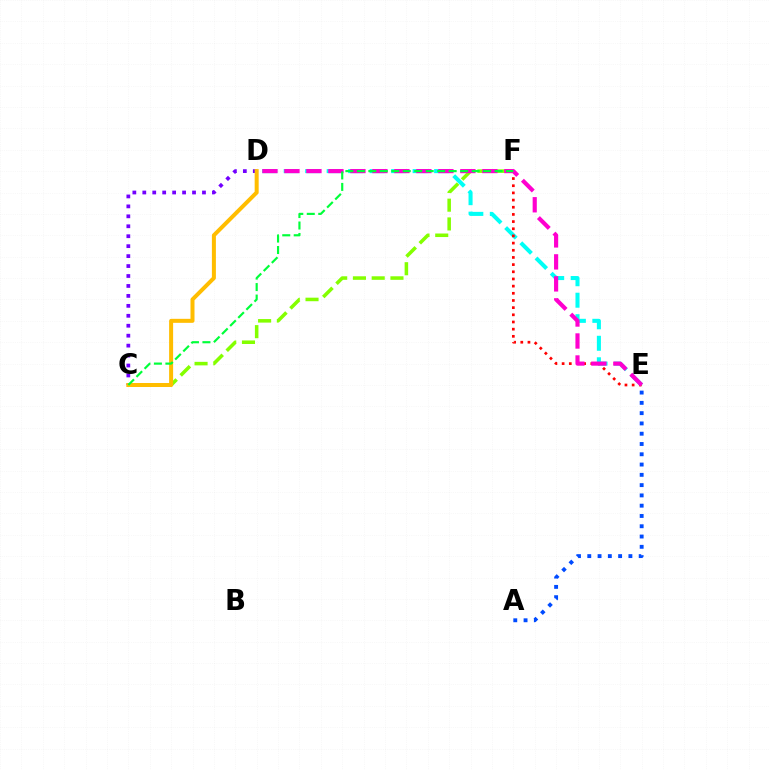{('A', 'E'): [{'color': '#004bff', 'line_style': 'dotted', 'thickness': 2.79}], ('C', 'F'): [{'color': '#84ff00', 'line_style': 'dashed', 'thickness': 2.55}, {'color': '#00ff39', 'line_style': 'dashed', 'thickness': 1.56}], ('D', 'E'): [{'color': '#00fff6', 'line_style': 'dashed', 'thickness': 2.92}, {'color': '#ff00cf', 'line_style': 'dashed', 'thickness': 2.99}], ('C', 'D'): [{'color': '#7200ff', 'line_style': 'dotted', 'thickness': 2.7}, {'color': '#ffbd00', 'line_style': 'solid', 'thickness': 2.88}], ('E', 'F'): [{'color': '#ff0000', 'line_style': 'dotted', 'thickness': 1.95}]}